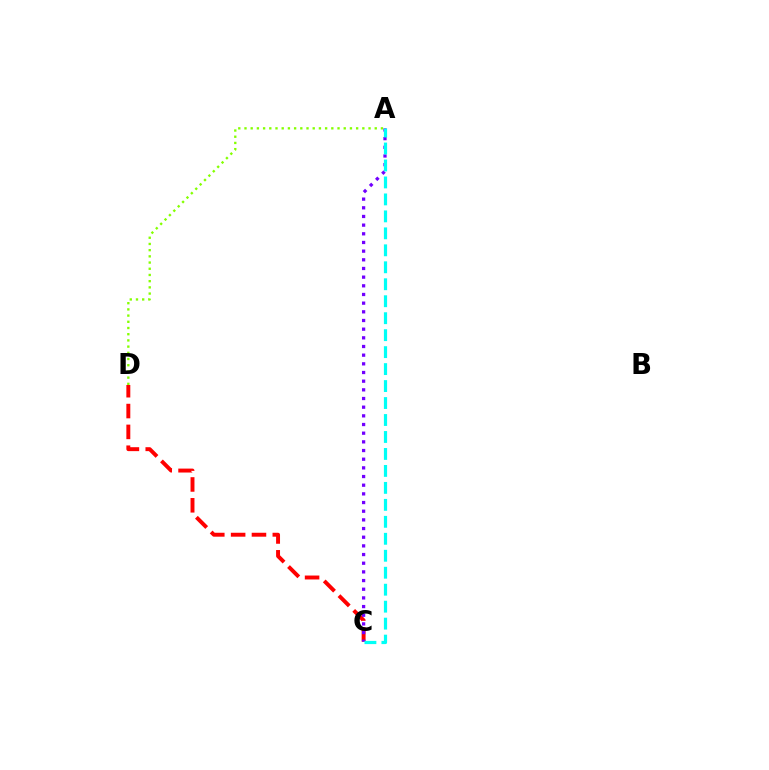{('C', 'D'): [{'color': '#ff0000', 'line_style': 'dashed', 'thickness': 2.83}], ('A', 'C'): [{'color': '#7200ff', 'line_style': 'dotted', 'thickness': 2.36}, {'color': '#00fff6', 'line_style': 'dashed', 'thickness': 2.31}], ('A', 'D'): [{'color': '#84ff00', 'line_style': 'dotted', 'thickness': 1.69}]}